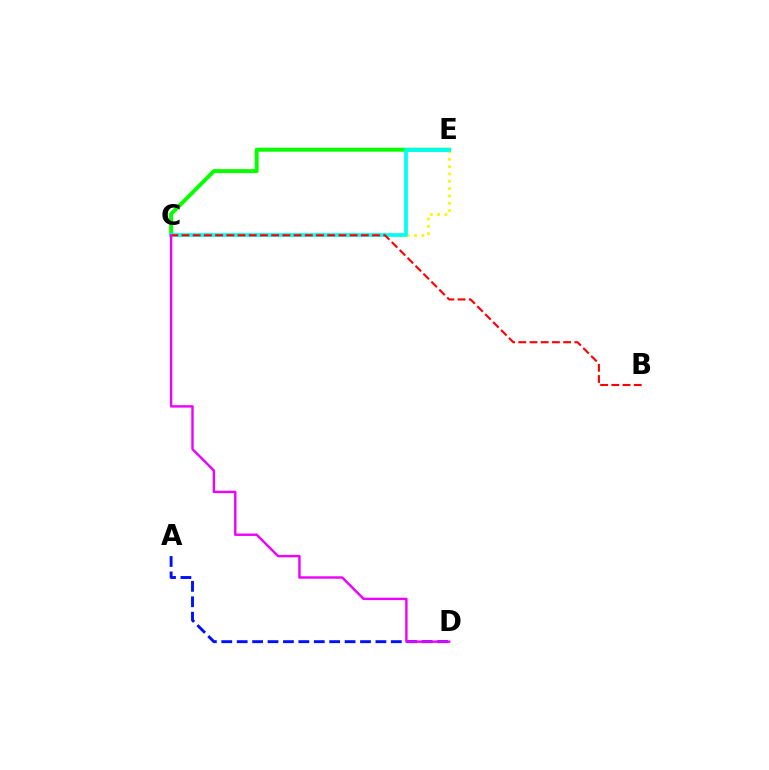{('C', 'E'): [{'color': '#08ff00', 'line_style': 'solid', 'thickness': 2.86}, {'color': '#fcf500', 'line_style': 'dotted', 'thickness': 2.0}, {'color': '#00fff6', 'line_style': 'solid', 'thickness': 2.7}], ('B', 'C'): [{'color': '#ff0000', 'line_style': 'dashed', 'thickness': 1.52}], ('A', 'D'): [{'color': '#0010ff', 'line_style': 'dashed', 'thickness': 2.09}], ('C', 'D'): [{'color': '#ee00ff', 'line_style': 'solid', 'thickness': 1.74}]}